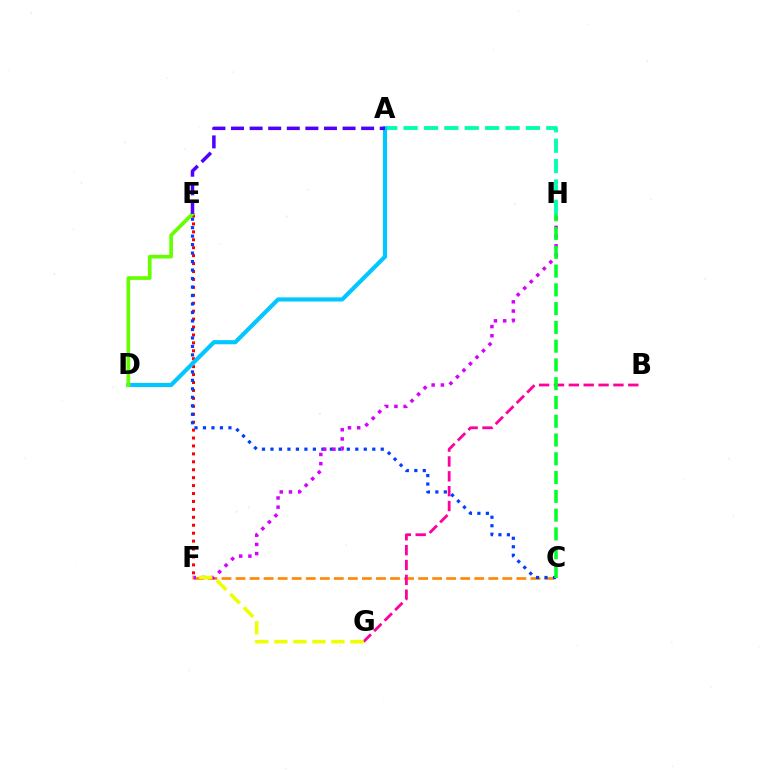{('A', 'H'): [{'color': '#00ffaf', 'line_style': 'dashed', 'thickness': 2.77}], ('C', 'F'): [{'color': '#ff8800', 'line_style': 'dashed', 'thickness': 1.91}], ('E', 'F'): [{'color': '#ff0000', 'line_style': 'dotted', 'thickness': 2.15}], ('C', 'E'): [{'color': '#003fff', 'line_style': 'dotted', 'thickness': 2.31}], ('B', 'G'): [{'color': '#ff00a0', 'line_style': 'dashed', 'thickness': 2.02}], ('F', 'H'): [{'color': '#d600ff', 'line_style': 'dotted', 'thickness': 2.5}], ('A', 'D'): [{'color': '#00c7ff', 'line_style': 'solid', 'thickness': 2.98}], ('D', 'E'): [{'color': '#66ff00', 'line_style': 'solid', 'thickness': 2.66}], ('A', 'E'): [{'color': '#4f00ff', 'line_style': 'dashed', 'thickness': 2.53}], ('F', 'G'): [{'color': '#eeff00', 'line_style': 'dashed', 'thickness': 2.59}], ('C', 'H'): [{'color': '#00ff27', 'line_style': 'dashed', 'thickness': 2.55}]}